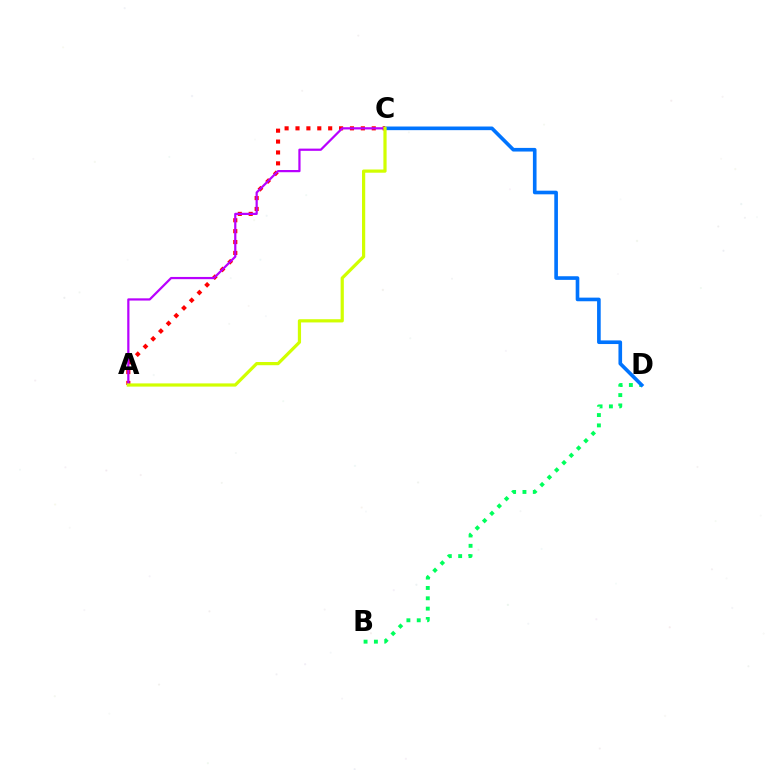{('B', 'D'): [{'color': '#00ff5c', 'line_style': 'dotted', 'thickness': 2.81}], ('C', 'D'): [{'color': '#0074ff', 'line_style': 'solid', 'thickness': 2.62}], ('A', 'C'): [{'color': '#ff0000', 'line_style': 'dotted', 'thickness': 2.96}, {'color': '#b900ff', 'line_style': 'solid', 'thickness': 1.6}, {'color': '#d1ff00', 'line_style': 'solid', 'thickness': 2.31}]}